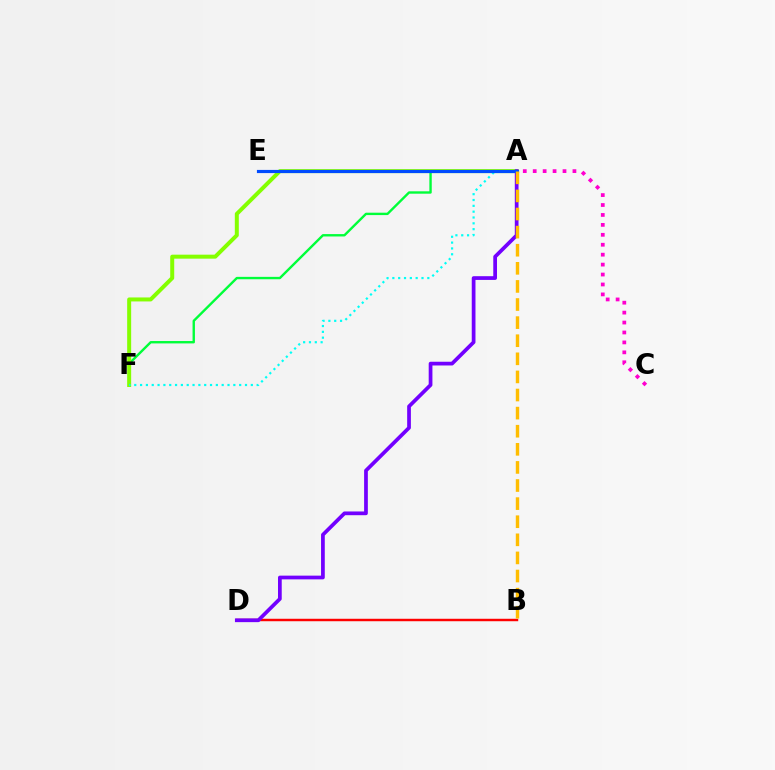{('B', 'D'): [{'color': '#ff0000', 'line_style': 'solid', 'thickness': 1.76}], ('A', 'F'): [{'color': '#00ff39', 'line_style': 'solid', 'thickness': 1.72}, {'color': '#84ff00', 'line_style': 'solid', 'thickness': 2.87}, {'color': '#00fff6', 'line_style': 'dotted', 'thickness': 1.58}], ('A', 'C'): [{'color': '#ff00cf', 'line_style': 'dotted', 'thickness': 2.7}], ('A', 'D'): [{'color': '#7200ff', 'line_style': 'solid', 'thickness': 2.69}], ('A', 'E'): [{'color': '#004bff', 'line_style': 'solid', 'thickness': 2.28}], ('A', 'B'): [{'color': '#ffbd00', 'line_style': 'dashed', 'thickness': 2.46}]}